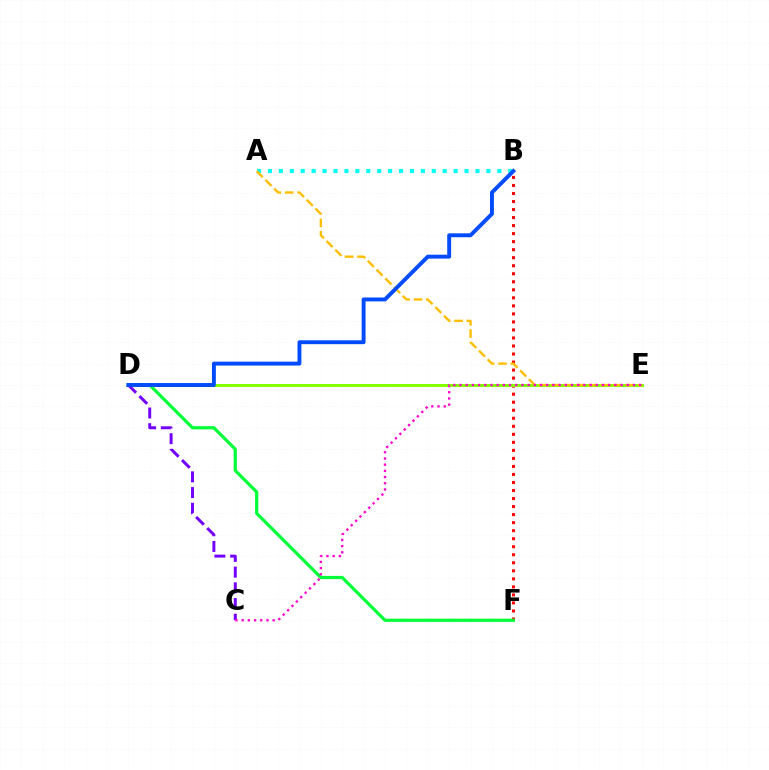{('A', 'B'): [{'color': '#00fff6', 'line_style': 'dotted', 'thickness': 2.97}], ('B', 'F'): [{'color': '#ff0000', 'line_style': 'dotted', 'thickness': 2.18}], ('D', 'E'): [{'color': '#84ff00', 'line_style': 'solid', 'thickness': 2.14}], ('A', 'E'): [{'color': '#ffbd00', 'line_style': 'dashed', 'thickness': 1.68}], ('D', 'F'): [{'color': '#00ff39', 'line_style': 'solid', 'thickness': 2.32}], ('C', 'D'): [{'color': '#7200ff', 'line_style': 'dashed', 'thickness': 2.13}], ('C', 'E'): [{'color': '#ff00cf', 'line_style': 'dotted', 'thickness': 1.68}], ('B', 'D'): [{'color': '#004bff', 'line_style': 'solid', 'thickness': 2.81}]}